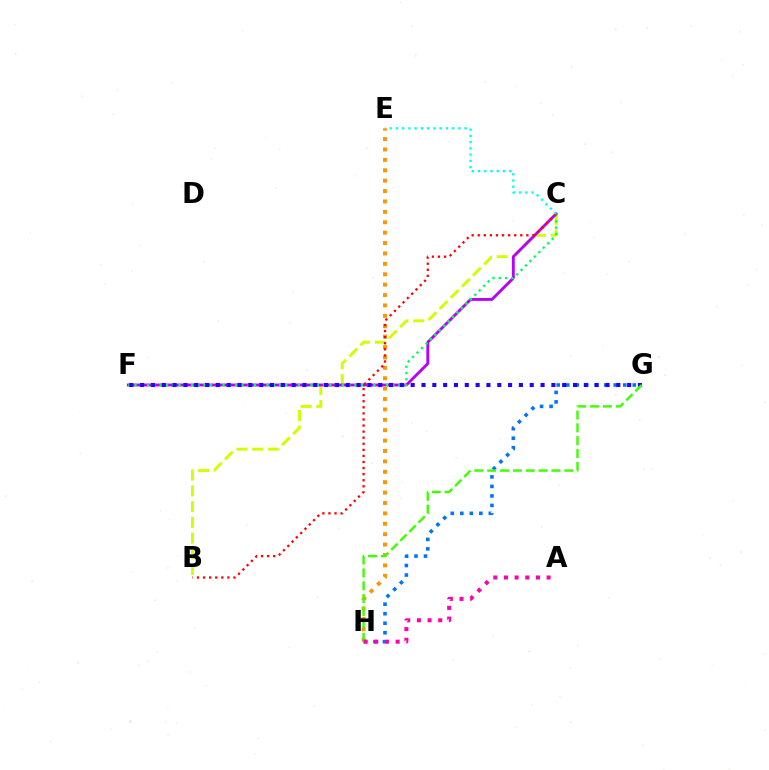{('B', 'C'): [{'color': '#d1ff00', 'line_style': 'dashed', 'thickness': 2.14}, {'color': '#ff0000', 'line_style': 'dotted', 'thickness': 1.65}], ('C', 'F'): [{'color': '#b900ff', 'line_style': 'solid', 'thickness': 2.06}, {'color': '#00ff5c', 'line_style': 'dotted', 'thickness': 1.71}], ('E', 'H'): [{'color': '#ff9400', 'line_style': 'dotted', 'thickness': 2.83}], ('G', 'H'): [{'color': '#0074ff', 'line_style': 'dotted', 'thickness': 2.58}, {'color': '#3dff00', 'line_style': 'dashed', 'thickness': 1.75}], ('F', 'G'): [{'color': '#2500ff', 'line_style': 'dotted', 'thickness': 2.94}], ('A', 'H'): [{'color': '#ff00ac', 'line_style': 'dotted', 'thickness': 2.9}], ('C', 'E'): [{'color': '#00fff6', 'line_style': 'dotted', 'thickness': 1.7}]}